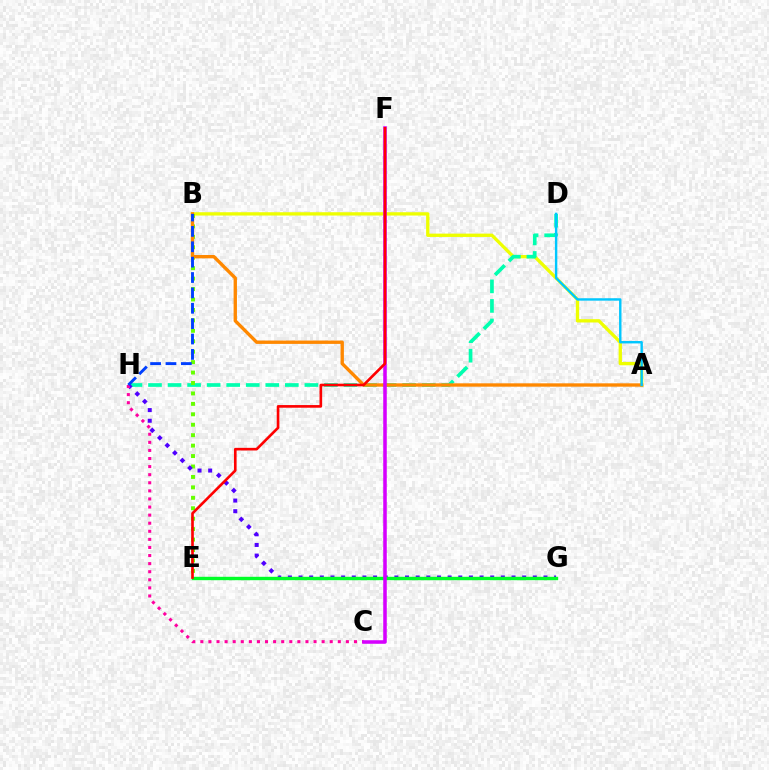{('A', 'B'): [{'color': '#eeff00', 'line_style': 'solid', 'thickness': 2.39}, {'color': '#ff8800', 'line_style': 'solid', 'thickness': 2.41}], ('D', 'H'): [{'color': '#00ffaf', 'line_style': 'dashed', 'thickness': 2.66}], ('B', 'E'): [{'color': '#66ff00', 'line_style': 'dotted', 'thickness': 2.84}], ('G', 'H'): [{'color': '#4f00ff', 'line_style': 'dotted', 'thickness': 2.89}], ('C', 'H'): [{'color': '#ff00a0', 'line_style': 'dotted', 'thickness': 2.2}], ('B', 'H'): [{'color': '#003fff', 'line_style': 'dashed', 'thickness': 2.09}], ('E', 'G'): [{'color': '#00ff27', 'line_style': 'solid', 'thickness': 2.45}], ('A', 'D'): [{'color': '#00c7ff', 'line_style': 'solid', 'thickness': 1.73}], ('C', 'F'): [{'color': '#d600ff', 'line_style': 'solid', 'thickness': 2.55}], ('E', 'F'): [{'color': '#ff0000', 'line_style': 'solid', 'thickness': 1.9}]}